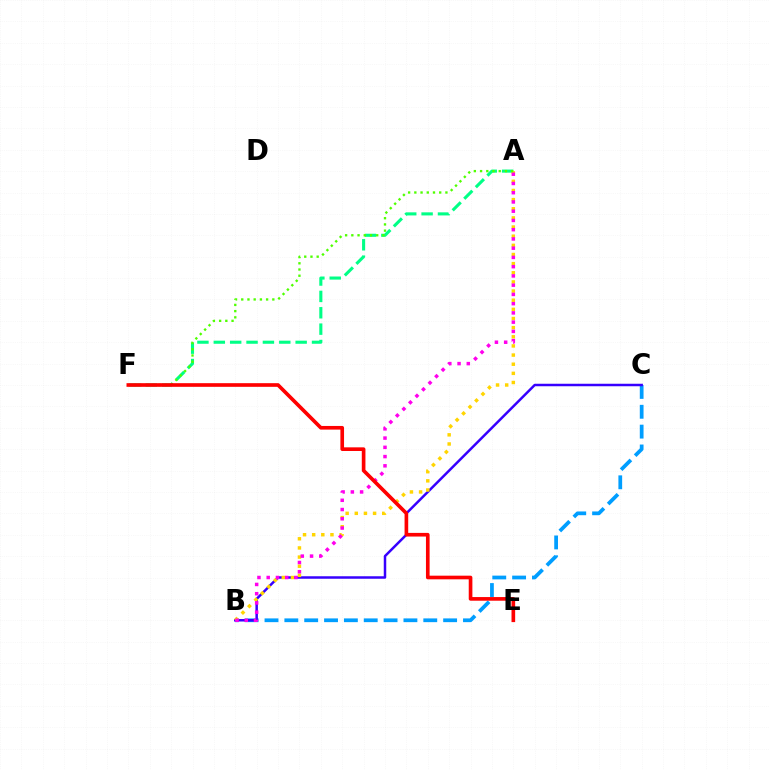{('B', 'C'): [{'color': '#009eff', 'line_style': 'dashed', 'thickness': 2.7}, {'color': '#3700ff', 'line_style': 'solid', 'thickness': 1.8}], ('A', 'F'): [{'color': '#00ff86', 'line_style': 'dashed', 'thickness': 2.22}, {'color': '#4fff00', 'line_style': 'dotted', 'thickness': 1.69}], ('A', 'B'): [{'color': '#ffd500', 'line_style': 'dotted', 'thickness': 2.48}, {'color': '#ff00ed', 'line_style': 'dotted', 'thickness': 2.51}], ('E', 'F'): [{'color': '#ff0000', 'line_style': 'solid', 'thickness': 2.63}]}